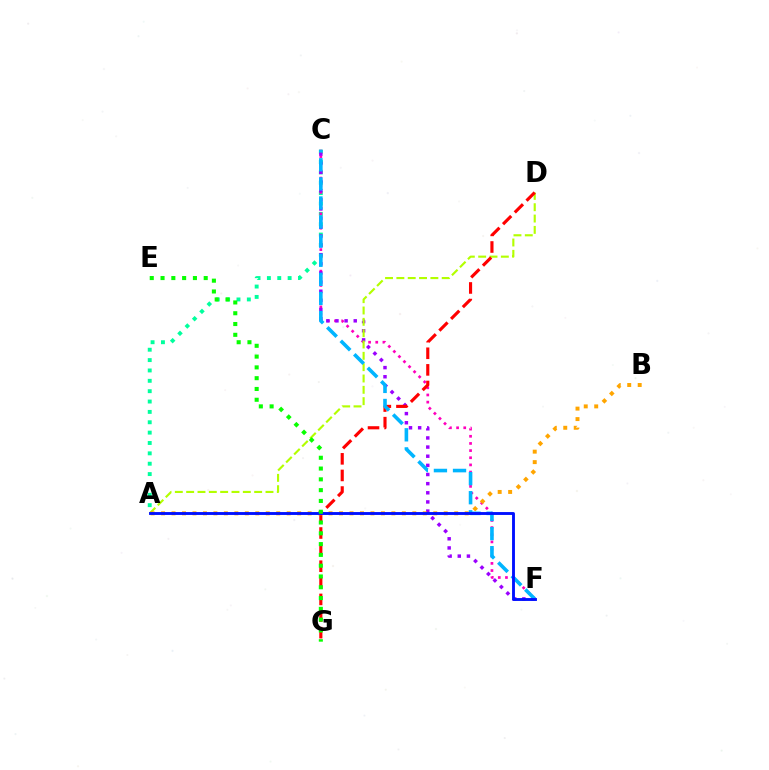{('A', 'C'): [{'color': '#00ff9d', 'line_style': 'dotted', 'thickness': 2.82}], ('C', 'F'): [{'color': '#ff00bd', 'line_style': 'dotted', 'thickness': 1.94}, {'color': '#9b00ff', 'line_style': 'dotted', 'thickness': 2.48}, {'color': '#00b5ff', 'line_style': 'dashed', 'thickness': 2.59}], ('A', 'D'): [{'color': '#b3ff00', 'line_style': 'dashed', 'thickness': 1.54}], ('D', 'G'): [{'color': '#ff0000', 'line_style': 'dashed', 'thickness': 2.26}], ('A', 'B'): [{'color': '#ffa500', 'line_style': 'dotted', 'thickness': 2.84}], ('A', 'F'): [{'color': '#0010ff', 'line_style': 'solid', 'thickness': 2.07}], ('E', 'G'): [{'color': '#08ff00', 'line_style': 'dotted', 'thickness': 2.93}]}